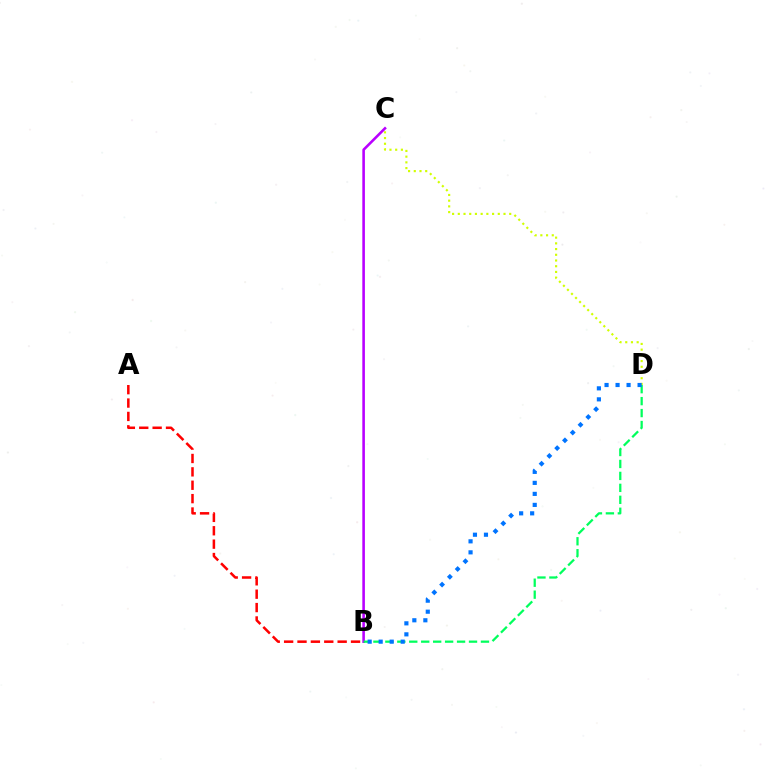{('C', 'D'): [{'color': '#d1ff00', 'line_style': 'dotted', 'thickness': 1.55}], ('B', 'C'): [{'color': '#b900ff', 'line_style': 'solid', 'thickness': 1.86}], ('B', 'D'): [{'color': '#00ff5c', 'line_style': 'dashed', 'thickness': 1.62}, {'color': '#0074ff', 'line_style': 'dotted', 'thickness': 2.99}], ('A', 'B'): [{'color': '#ff0000', 'line_style': 'dashed', 'thickness': 1.82}]}